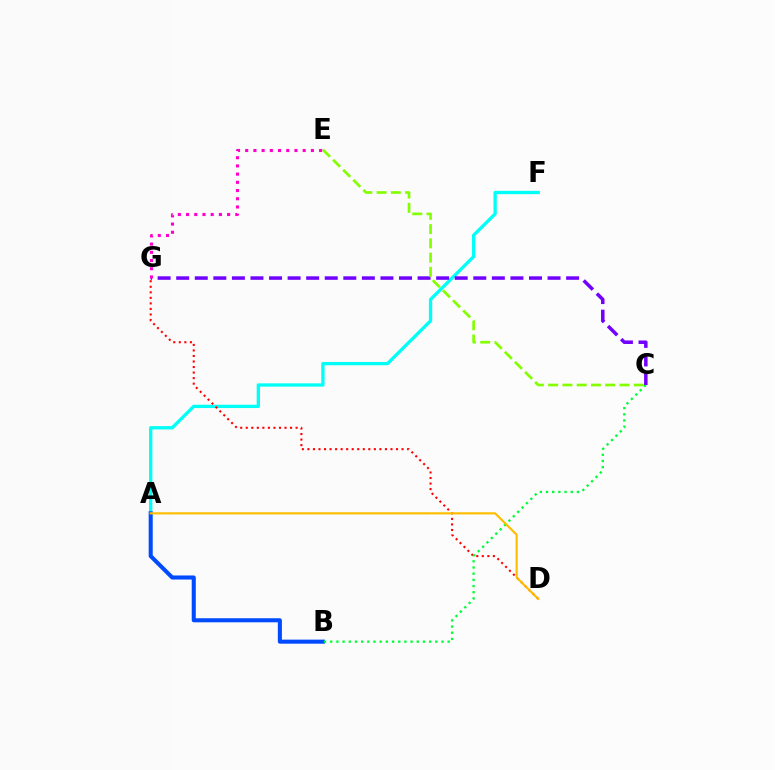{('A', 'F'): [{'color': '#00fff6', 'line_style': 'solid', 'thickness': 2.38}], ('D', 'G'): [{'color': '#ff0000', 'line_style': 'dotted', 'thickness': 1.5}], ('A', 'B'): [{'color': '#004bff', 'line_style': 'solid', 'thickness': 2.93}], ('B', 'C'): [{'color': '#00ff39', 'line_style': 'dotted', 'thickness': 1.68}], ('A', 'D'): [{'color': '#ffbd00', 'line_style': 'solid', 'thickness': 1.55}], ('C', 'G'): [{'color': '#7200ff', 'line_style': 'dashed', 'thickness': 2.52}], ('C', 'E'): [{'color': '#84ff00', 'line_style': 'dashed', 'thickness': 1.94}], ('E', 'G'): [{'color': '#ff00cf', 'line_style': 'dotted', 'thickness': 2.23}]}